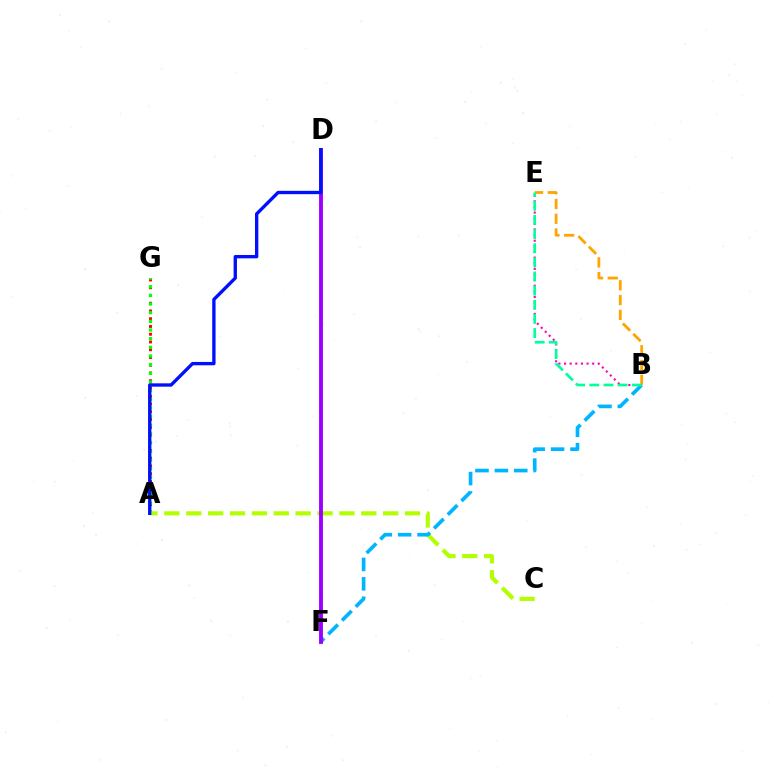{('A', 'G'): [{'color': '#ff0000', 'line_style': 'dotted', 'thickness': 2.11}, {'color': '#08ff00', 'line_style': 'dotted', 'thickness': 2.35}], ('A', 'C'): [{'color': '#b3ff00', 'line_style': 'dashed', 'thickness': 2.97}], ('B', 'E'): [{'color': '#ff00bd', 'line_style': 'dotted', 'thickness': 1.53}, {'color': '#ffa500', 'line_style': 'dashed', 'thickness': 2.01}, {'color': '#00ff9d', 'line_style': 'dashed', 'thickness': 1.92}], ('B', 'F'): [{'color': '#00b5ff', 'line_style': 'dashed', 'thickness': 2.64}], ('D', 'F'): [{'color': '#9b00ff', 'line_style': 'solid', 'thickness': 2.79}], ('A', 'D'): [{'color': '#0010ff', 'line_style': 'solid', 'thickness': 2.41}]}